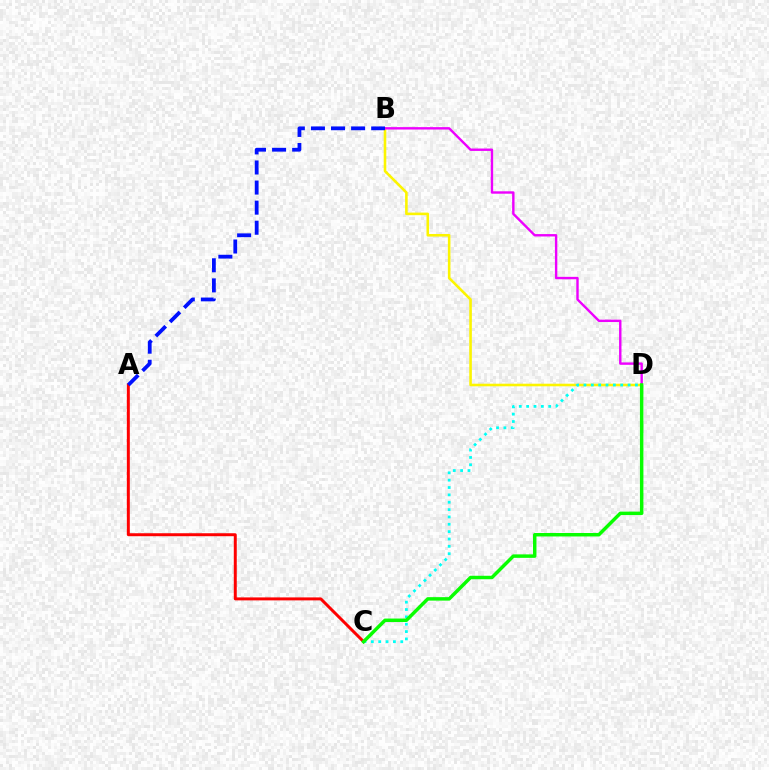{('B', 'D'): [{'color': '#fcf500', 'line_style': 'solid', 'thickness': 1.86}, {'color': '#ee00ff', 'line_style': 'solid', 'thickness': 1.73}], ('A', 'C'): [{'color': '#ff0000', 'line_style': 'solid', 'thickness': 2.14}], ('C', 'D'): [{'color': '#00fff6', 'line_style': 'dotted', 'thickness': 2.0}, {'color': '#08ff00', 'line_style': 'solid', 'thickness': 2.49}], ('A', 'B'): [{'color': '#0010ff', 'line_style': 'dashed', 'thickness': 2.73}]}